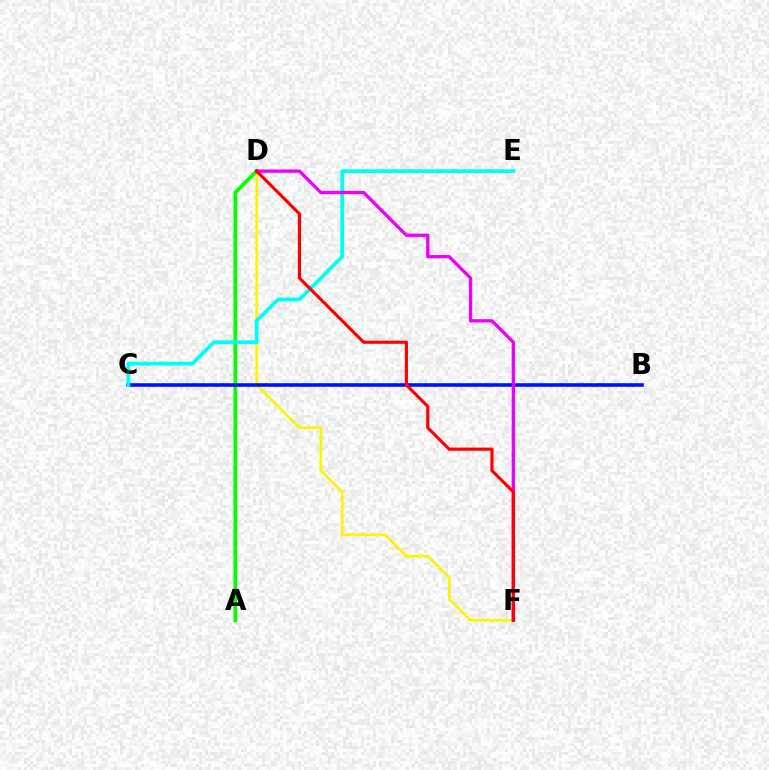{('D', 'F'): [{'color': '#fcf500', 'line_style': 'solid', 'thickness': 1.89}, {'color': '#ee00ff', 'line_style': 'solid', 'thickness': 2.39}, {'color': '#ff0000', 'line_style': 'solid', 'thickness': 2.27}], ('A', 'D'): [{'color': '#08ff00', 'line_style': 'solid', 'thickness': 2.7}], ('B', 'C'): [{'color': '#0010ff', 'line_style': 'solid', 'thickness': 2.59}], ('C', 'E'): [{'color': '#00fff6', 'line_style': 'solid', 'thickness': 2.71}]}